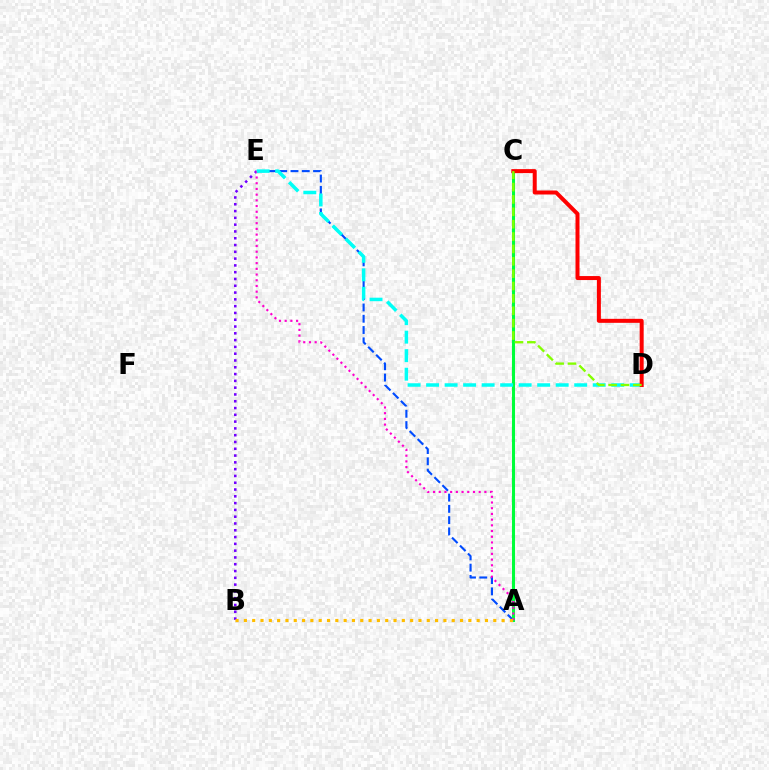{('A', 'E'): [{'color': '#004bff', 'line_style': 'dashed', 'thickness': 1.53}, {'color': '#ff00cf', 'line_style': 'dotted', 'thickness': 1.55}], ('B', 'E'): [{'color': '#7200ff', 'line_style': 'dotted', 'thickness': 1.85}], ('A', 'C'): [{'color': '#00ff39', 'line_style': 'solid', 'thickness': 2.2}], ('D', 'E'): [{'color': '#00fff6', 'line_style': 'dashed', 'thickness': 2.51}], ('A', 'B'): [{'color': '#ffbd00', 'line_style': 'dotted', 'thickness': 2.26}], ('C', 'D'): [{'color': '#ff0000', 'line_style': 'solid', 'thickness': 2.87}, {'color': '#84ff00', 'line_style': 'dashed', 'thickness': 1.68}]}